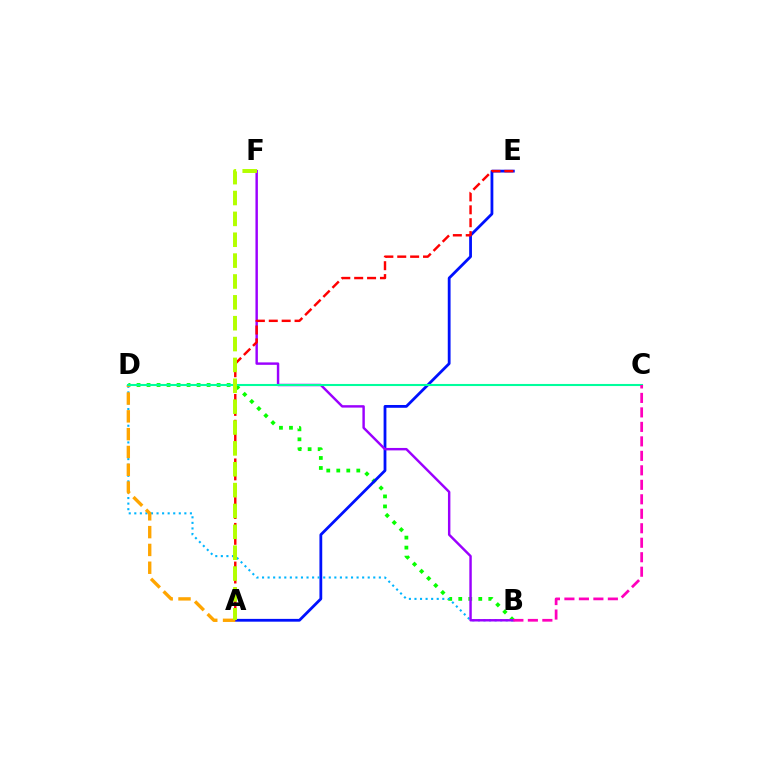{('B', 'D'): [{'color': '#08ff00', 'line_style': 'dotted', 'thickness': 2.72}, {'color': '#00b5ff', 'line_style': 'dotted', 'thickness': 1.51}], ('A', 'E'): [{'color': '#0010ff', 'line_style': 'solid', 'thickness': 2.01}, {'color': '#ff0000', 'line_style': 'dashed', 'thickness': 1.75}], ('B', 'F'): [{'color': '#9b00ff', 'line_style': 'solid', 'thickness': 1.75}], ('A', 'D'): [{'color': '#ffa500', 'line_style': 'dashed', 'thickness': 2.42}], ('C', 'D'): [{'color': '#00ff9d', 'line_style': 'solid', 'thickness': 1.5}], ('B', 'C'): [{'color': '#ff00bd', 'line_style': 'dashed', 'thickness': 1.97}], ('A', 'F'): [{'color': '#b3ff00', 'line_style': 'dashed', 'thickness': 2.83}]}